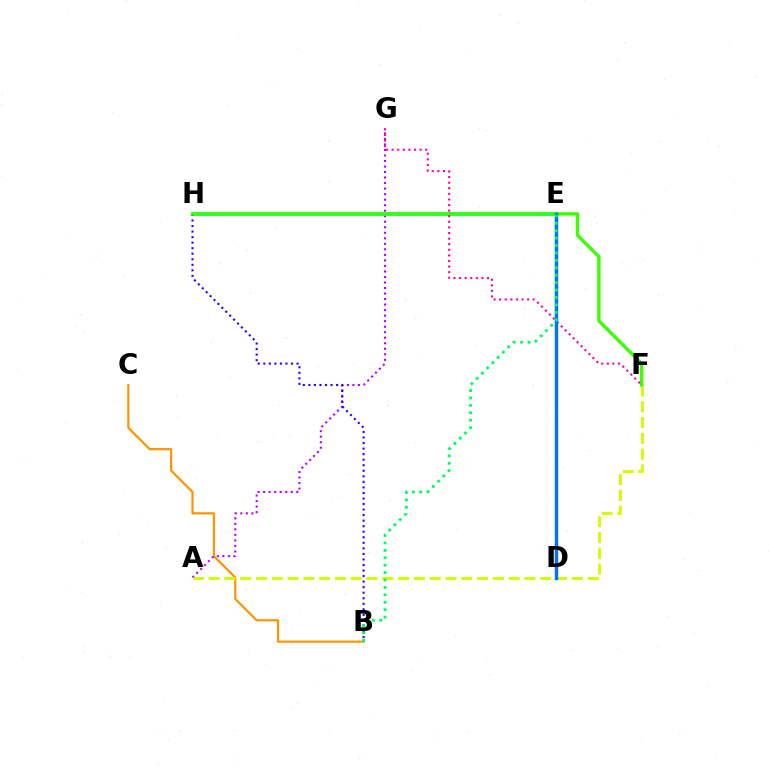{('B', 'C'): [{'color': '#ff9400', 'line_style': 'solid', 'thickness': 1.58}], ('A', 'G'): [{'color': '#b900ff', 'line_style': 'dotted', 'thickness': 1.5}], ('E', 'H'): [{'color': '#00fff6', 'line_style': 'solid', 'thickness': 2.89}], ('D', 'E'): [{'color': '#ff0000', 'line_style': 'dotted', 'thickness': 1.51}, {'color': '#0074ff', 'line_style': 'solid', 'thickness': 2.46}], ('B', 'H'): [{'color': '#2500ff', 'line_style': 'dotted', 'thickness': 1.51}], ('A', 'F'): [{'color': '#d1ff00', 'line_style': 'dashed', 'thickness': 2.15}], ('F', 'H'): [{'color': '#3dff00', 'line_style': 'solid', 'thickness': 2.43}], ('F', 'G'): [{'color': '#ff00ac', 'line_style': 'dotted', 'thickness': 1.52}], ('B', 'E'): [{'color': '#00ff5c', 'line_style': 'dotted', 'thickness': 2.02}]}